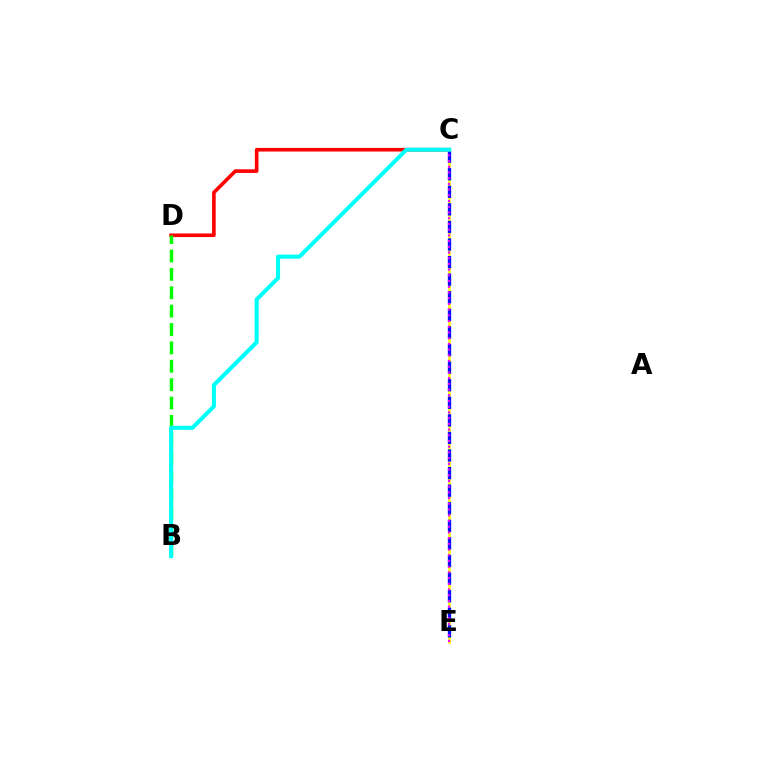{('C', 'E'): [{'color': '#fcf500', 'line_style': 'solid', 'thickness': 1.86}, {'color': '#0010ff', 'line_style': 'dashed', 'thickness': 2.39}, {'color': '#ee00ff', 'line_style': 'dotted', 'thickness': 1.55}], ('C', 'D'): [{'color': '#ff0000', 'line_style': 'solid', 'thickness': 2.6}], ('B', 'D'): [{'color': '#08ff00', 'line_style': 'dashed', 'thickness': 2.5}], ('B', 'C'): [{'color': '#00fff6', 'line_style': 'solid', 'thickness': 2.93}]}